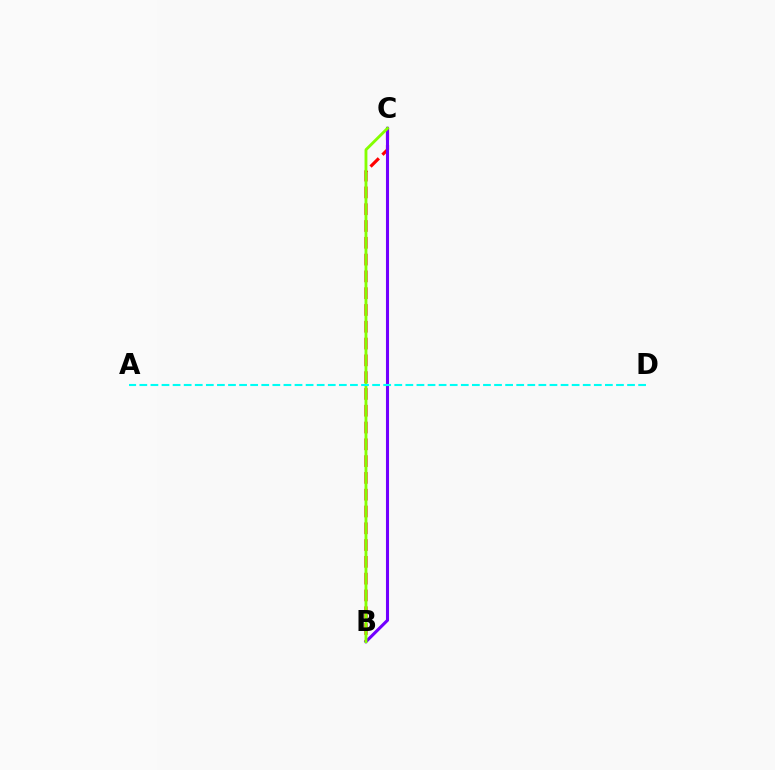{('B', 'C'): [{'color': '#ff0000', 'line_style': 'dashed', 'thickness': 2.28}, {'color': '#7200ff', 'line_style': 'solid', 'thickness': 2.21}, {'color': '#84ff00', 'line_style': 'solid', 'thickness': 2.05}], ('A', 'D'): [{'color': '#00fff6', 'line_style': 'dashed', 'thickness': 1.51}]}